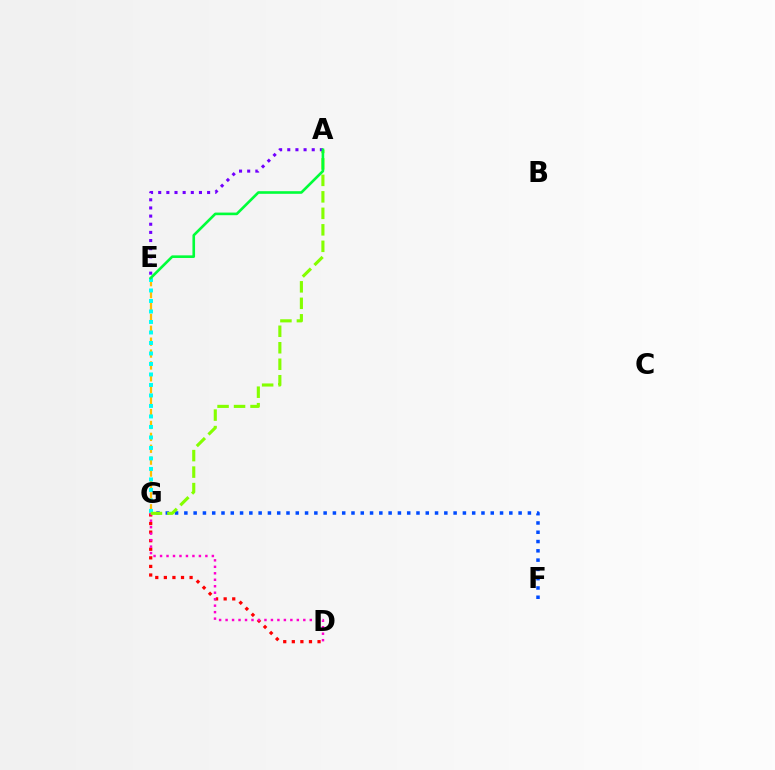{('F', 'G'): [{'color': '#004bff', 'line_style': 'dotted', 'thickness': 2.52}], ('D', 'G'): [{'color': '#ff0000', 'line_style': 'dotted', 'thickness': 2.33}, {'color': '#ff00cf', 'line_style': 'dotted', 'thickness': 1.76}], ('E', 'G'): [{'color': '#ffbd00', 'line_style': 'dashed', 'thickness': 1.62}, {'color': '#00fff6', 'line_style': 'dotted', 'thickness': 2.85}], ('A', 'G'): [{'color': '#84ff00', 'line_style': 'dashed', 'thickness': 2.24}], ('A', 'E'): [{'color': '#7200ff', 'line_style': 'dotted', 'thickness': 2.21}, {'color': '#00ff39', 'line_style': 'solid', 'thickness': 1.89}]}